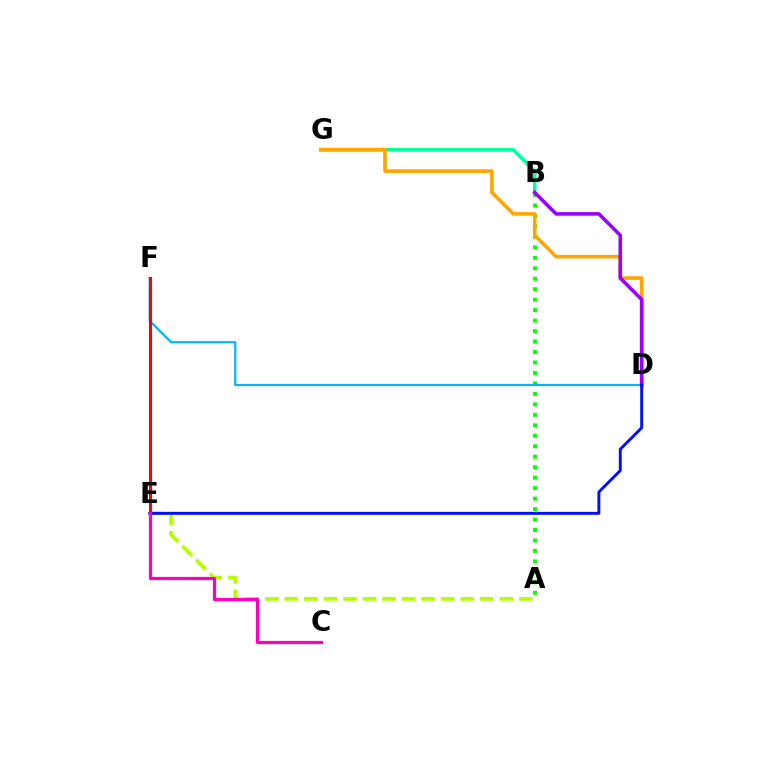{('A', 'B'): [{'color': '#08ff00', 'line_style': 'dotted', 'thickness': 2.84}], ('D', 'F'): [{'color': '#00b5ff', 'line_style': 'solid', 'thickness': 1.58}], ('B', 'G'): [{'color': '#00ff9d', 'line_style': 'solid', 'thickness': 2.54}], ('A', 'E'): [{'color': '#b3ff00', 'line_style': 'dashed', 'thickness': 2.65}], ('D', 'G'): [{'color': '#ffa500', 'line_style': 'solid', 'thickness': 2.61}], ('B', 'D'): [{'color': '#9b00ff', 'line_style': 'solid', 'thickness': 2.56}], ('E', 'F'): [{'color': '#ff0000', 'line_style': 'solid', 'thickness': 2.24}], ('D', 'E'): [{'color': '#0010ff', 'line_style': 'solid', 'thickness': 2.11}], ('C', 'E'): [{'color': '#ff00bd', 'line_style': 'solid', 'thickness': 2.33}]}